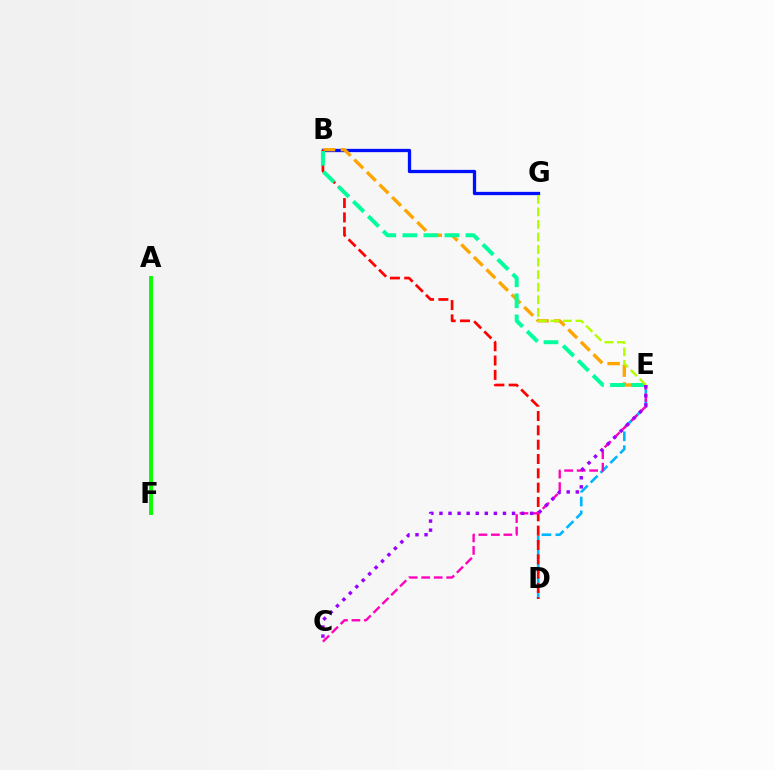{('B', 'G'): [{'color': '#0010ff', 'line_style': 'solid', 'thickness': 2.36}], ('B', 'E'): [{'color': '#ffa500', 'line_style': 'dashed', 'thickness': 2.41}, {'color': '#00ff9d', 'line_style': 'dashed', 'thickness': 2.86}], ('D', 'E'): [{'color': '#00b5ff', 'line_style': 'dashed', 'thickness': 1.88}], ('A', 'F'): [{'color': '#08ff00', 'line_style': 'solid', 'thickness': 2.81}], ('B', 'D'): [{'color': '#ff0000', 'line_style': 'dashed', 'thickness': 1.95}], ('C', 'E'): [{'color': '#ff00bd', 'line_style': 'dashed', 'thickness': 1.7}, {'color': '#9b00ff', 'line_style': 'dotted', 'thickness': 2.46}], ('E', 'G'): [{'color': '#b3ff00', 'line_style': 'dashed', 'thickness': 1.71}]}